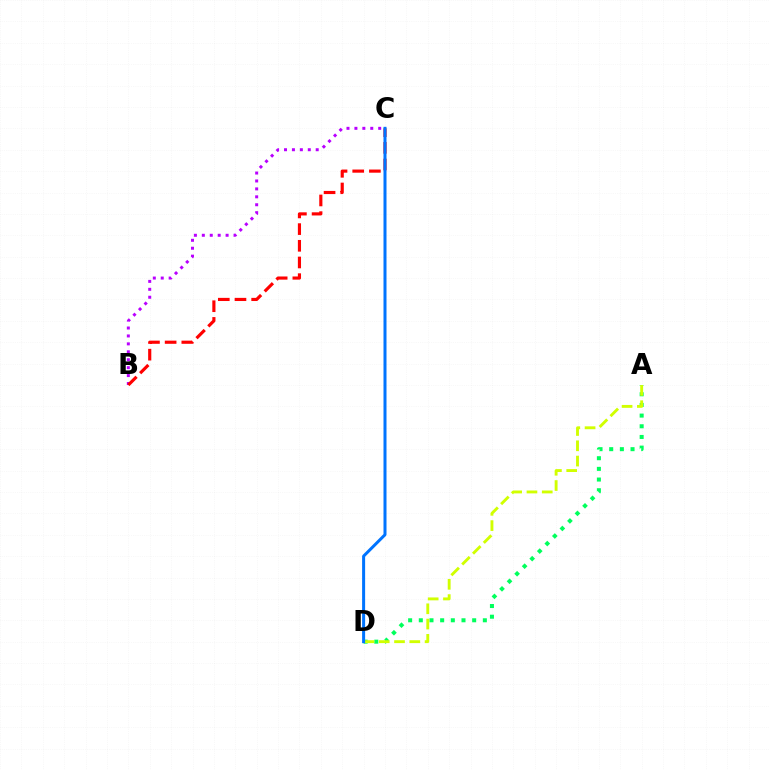{('B', 'C'): [{'color': '#b900ff', 'line_style': 'dotted', 'thickness': 2.15}, {'color': '#ff0000', 'line_style': 'dashed', 'thickness': 2.27}], ('A', 'D'): [{'color': '#00ff5c', 'line_style': 'dotted', 'thickness': 2.9}, {'color': '#d1ff00', 'line_style': 'dashed', 'thickness': 2.08}], ('C', 'D'): [{'color': '#0074ff', 'line_style': 'solid', 'thickness': 2.17}]}